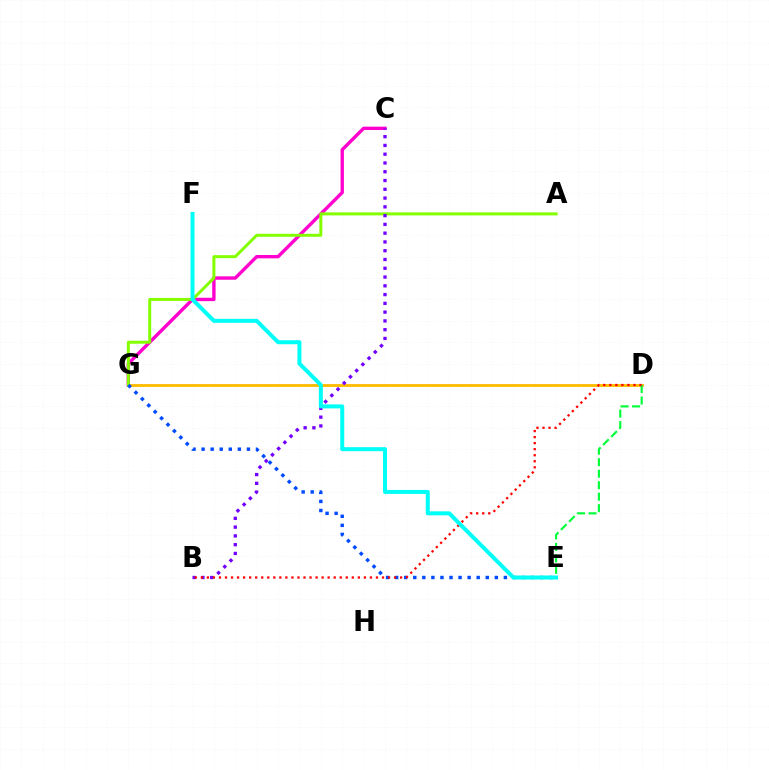{('C', 'G'): [{'color': '#ff00cf', 'line_style': 'solid', 'thickness': 2.43}], ('D', 'G'): [{'color': '#ffbd00', 'line_style': 'solid', 'thickness': 2.06}], ('D', 'E'): [{'color': '#00ff39', 'line_style': 'dashed', 'thickness': 1.56}], ('A', 'G'): [{'color': '#84ff00', 'line_style': 'solid', 'thickness': 2.16}], ('B', 'C'): [{'color': '#7200ff', 'line_style': 'dotted', 'thickness': 2.38}], ('E', 'G'): [{'color': '#004bff', 'line_style': 'dotted', 'thickness': 2.46}], ('B', 'D'): [{'color': '#ff0000', 'line_style': 'dotted', 'thickness': 1.64}], ('E', 'F'): [{'color': '#00fff6', 'line_style': 'solid', 'thickness': 2.88}]}